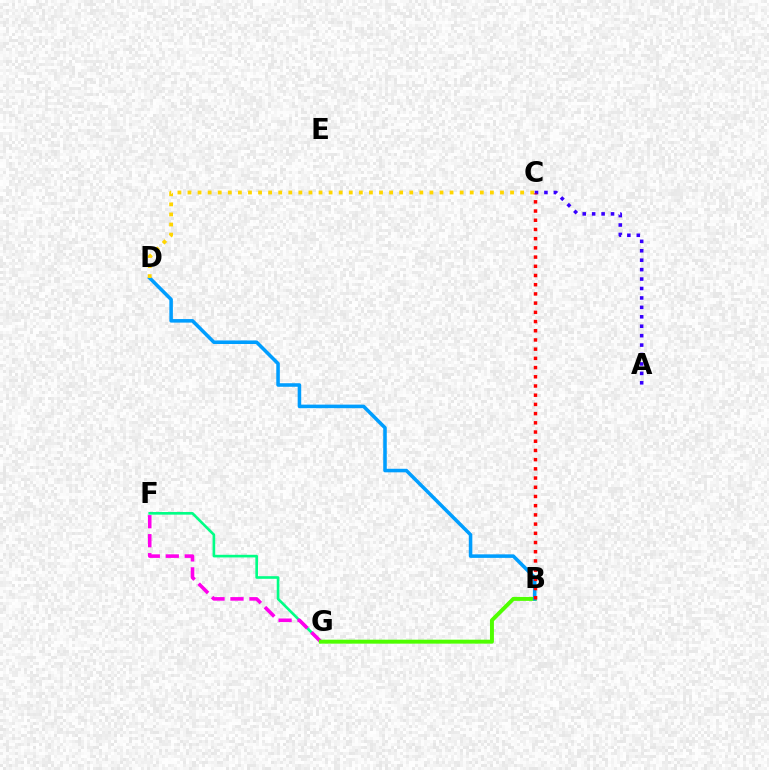{('F', 'G'): [{'color': '#00ff86', 'line_style': 'solid', 'thickness': 1.9}, {'color': '#ff00ed', 'line_style': 'dashed', 'thickness': 2.58}], ('A', 'C'): [{'color': '#3700ff', 'line_style': 'dotted', 'thickness': 2.56}], ('B', 'G'): [{'color': '#4fff00', 'line_style': 'solid', 'thickness': 2.85}], ('B', 'D'): [{'color': '#009eff', 'line_style': 'solid', 'thickness': 2.55}], ('C', 'D'): [{'color': '#ffd500', 'line_style': 'dotted', 'thickness': 2.74}], ('B', 'C'): [{'color': '#ff0000', 'line_style': 'dotted', 'thickness': 2.5}]}